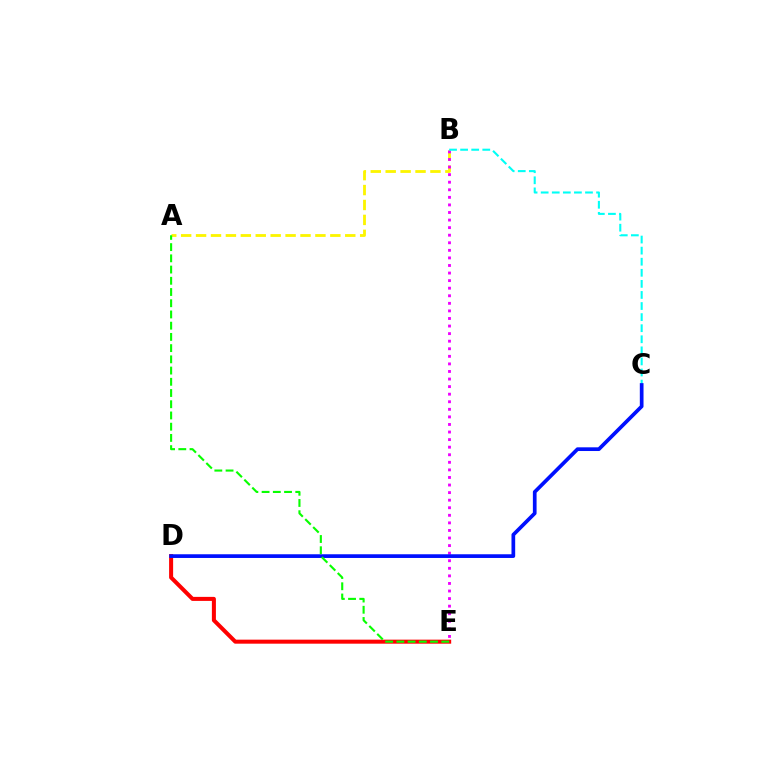{('A', 'B'): [{'color': '#fcf500', 'line_style': 'dashed', 'thickness': 2.03}], ('D', 'E'): [{'color': '#ff0000', 'line_style': 'solid', 'thickness': 2.9}], ('B', 'E'): [{'color': '#ee00ff', 'line_style': 'dotted', 'thickness': 2.06}], ('B', 'C'): [{'color': '#00fff6', 'line_style': 'dashed', 'thickness': 1.51}], ('C', 'D'): [{'color': '#0010ff', 'line_style': 'solid', 'thickness': 2.67}], ('A', 'E'): [{'color': '#08ff00', 'line_style': 'dashed', 'thickness': 1.52}]}